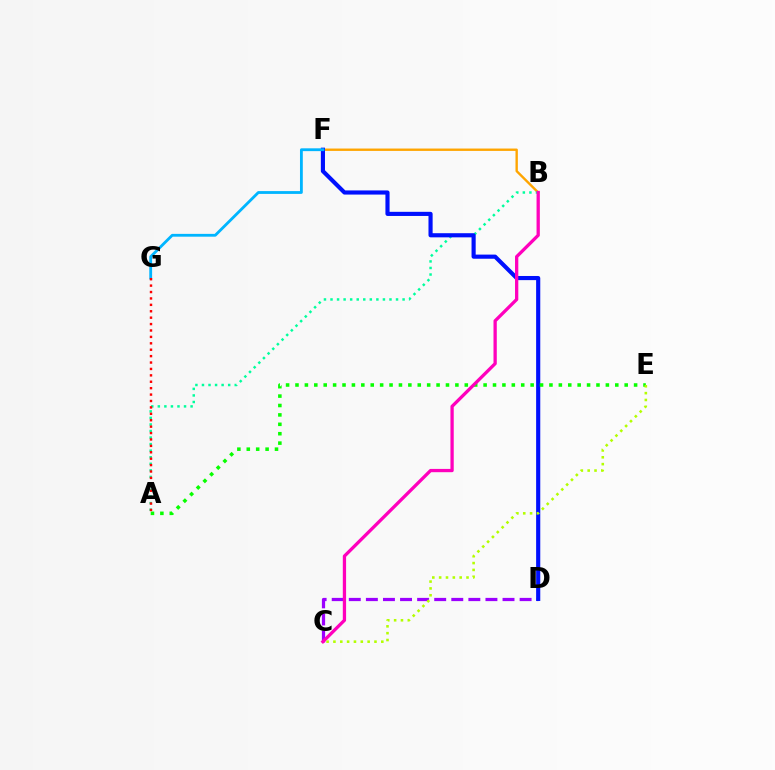{('B', 'F'): [{'color': '#ffa500', 'line_style': 'solid', 'thickness': 1.71}], ('C', 'D'): [{'color': '#9b00ff', 'line_style': 'dashed', 'thickness': 2.32}], ('A', 'B'): [{'color': '#00ff9d', 'line_style': 'dotted', 'thickness': 1.78}], ('D', 'F'): [{'color': '#0010ff', 'line_style': 'solid', 'thickness': 2.98}], ('F', 'G'): [{'color': '#00b5ff', 'line_style': 'solid', 'thickness': 2.03}], ('A', 'G'): [{'color': '#ff0000', 'line_style': 'dotted', 'thickness': 1.74}], ('A', 'E'): [{'color': '#08ff00', 'line_style': 'dotted', 'thickness': 2.56}], ('B', 'C'): [{'color': '#ff00bd', 'line_style': 'solid', 'thickness': 2.37}], ('C', 'E'): [{'color': '#b3ff00', 'line_style': 'dotted', 'thickness': 1.86}]}